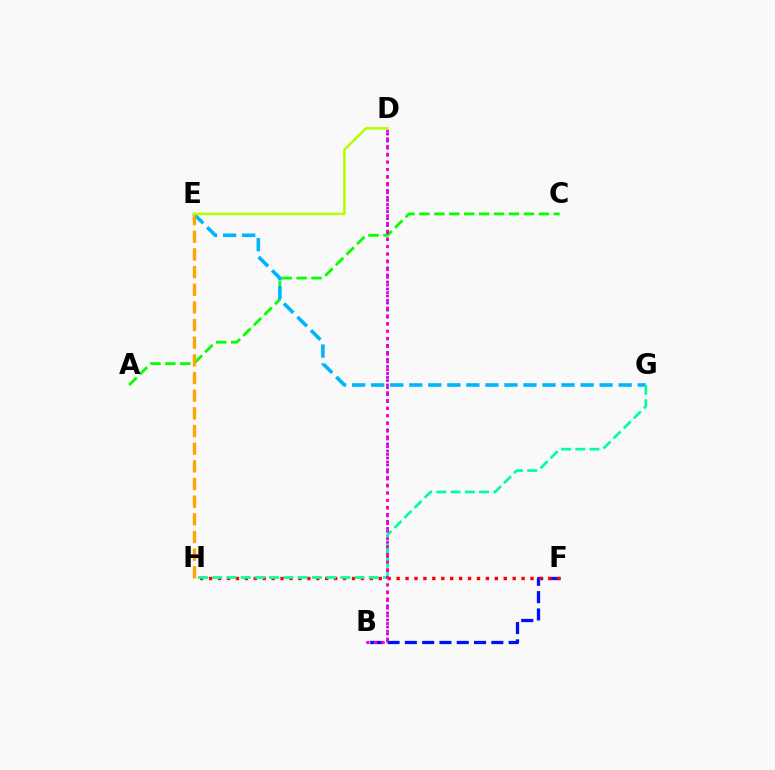{('A', 'C'): [{'color': '#08ff00', 'line_style': 'dashed', 'thickness': 2.03}], ('E', 'G'): [{'color': '#00b5ff', 'line_style': 'dashed', 'thickness': 2.59}], ('B', 'F'): [{'color': '#0010ff', 'line_style': 'dashed', 'thickness': 2.35}], ('B', 'D'): [{'color': '#9b00ff', 'line_style': 'dotted', 'thickness': 1.91}, {'color': '#ff00bd', 'line_style': 'dotted', 'thickness': 2.09}], ('F', 'H'): [{'color': '#ff0000', 'line_style': 'dotted', 'thickness': 2.43}], ('G', 'H'): [{'color': '#00ff9d', 'line_style': 'dashed', 'thickness': 1.93}], ('E', 'H'): [{'color': '#ffa500', 'line_style': 'dashed', 'thickness': 2.4}], ('D', 'E'): [{'color': '#b3ff00', 'line_style': 'solid', 'thickness': 1.83}]}